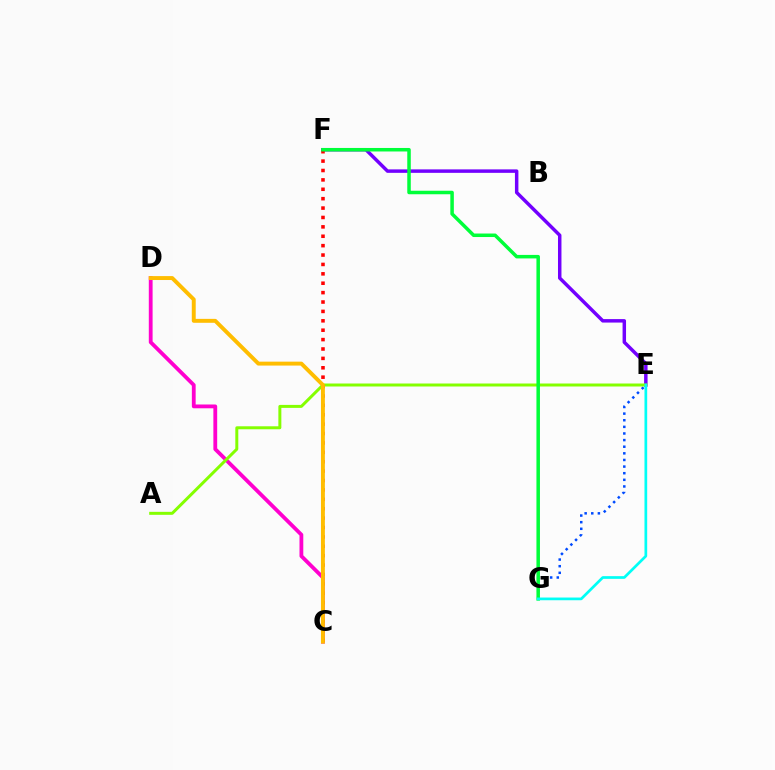{('E', 'G'): [{'color': '#004bff', 'line_style': 'dotted', 'thickness': 1.8}, {'color': '#00fff6', 'line_style': 'solid', 'thickness': 1.95}], ('E', 'F'): [{'color': '#7200ff', 'line_style': 'solid', 'thickness': 2.5}], ('C', 'D'): [{'color': '#ff00cf', 'line_style': 'solid', 'thickness': 2.74}, {'color': '#ffbd00', 'line_style': 'solid', 'thickness': 2.82}], ('A', 'E'): [{'color': '#84ff00', 'line_style': 'solid', 'thickness': 2.15}], ('C', 'F'): [{'color': '#ff0000', 'line_style': 'dotted', 'thickness': 2.55}], ('F', 'G'): [{'color': '#00ff39', 'line_style': 'solid', 'thickness': 2.53}]}